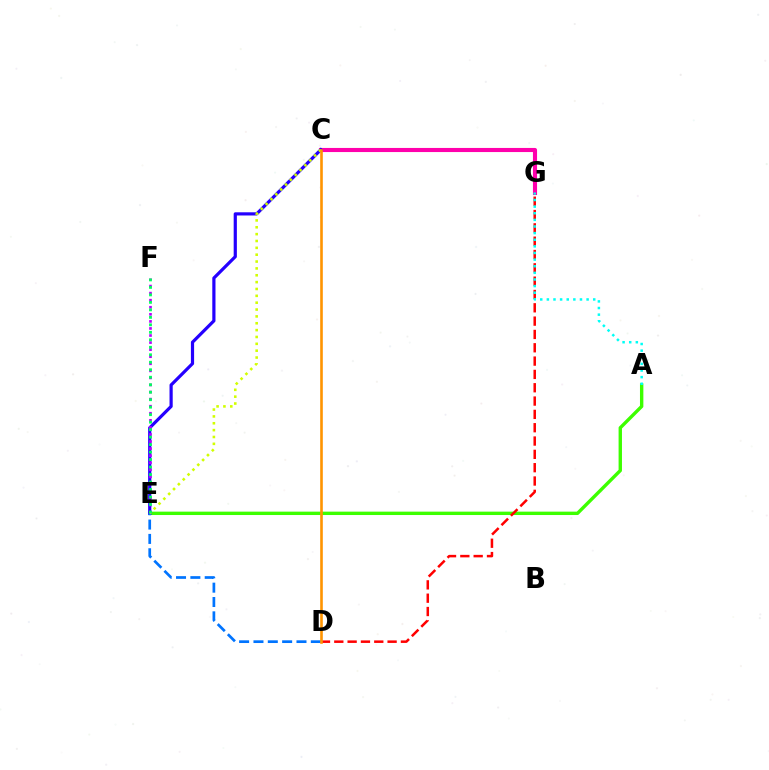{('A', 'E'): [{'color': '#3dff00', 'line_style': 'solid', 'thickness': 2.44}], ('D', 'G'): [{'color': '#ff0000', 'line_style': 'dashed', 'thickness': 1.81}], ('C', 'G'): [{'color': '#ff00ac', 'line_style': 'solid', 'thickness': 2.96}], ('C', 'E'): [{'color': '#2500ff', 'line_style': 'solid', 'thickness': 2.3}, {'color': '#d1ff00', 'line_style': 'dotted', 'thickness': 1.86}], ('D', 'E'): [{'color': '#0074ff', 'line_style': 'dashed', 'thickness': 1.95}], ('A', 'G'): [{'color': '#00fff6', 'line_style': 'dotted', 'thickness': 1.8}], ('E', 'F'): [{'color': '#b900ff', 'line_style': 'dotted', 'thickness': 1.92}, {'color': '#00ff5c', 'line_style': 'dotted', 'thickness': 2.03}], ('C', 'D'): [{'color': '#ff9400', 'line_style': 'solid', 'thickness': 1.89}]}